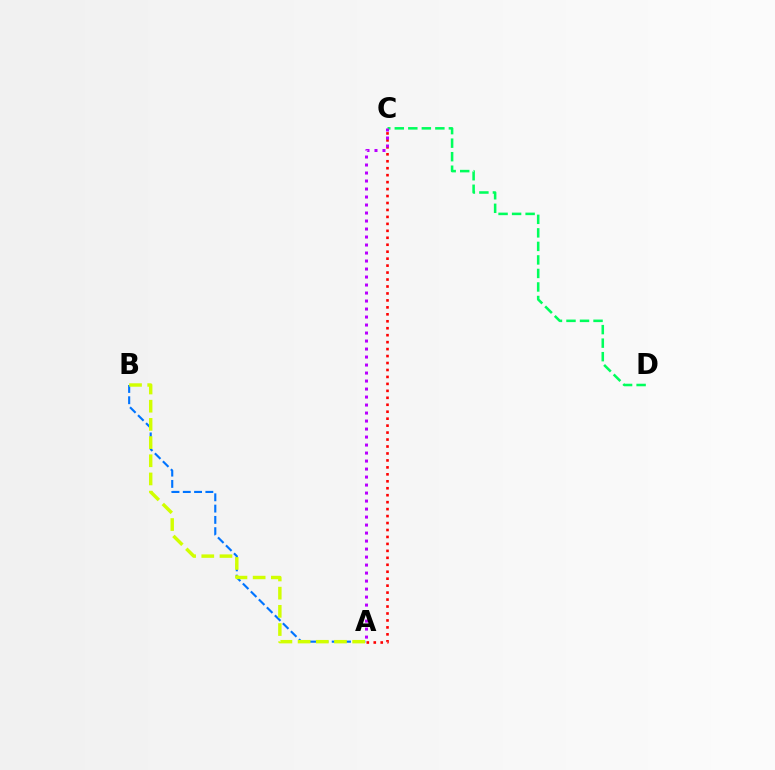{('A', 'B'): [{'color': '#0074ff', 'line_style': 'dashed', 'thickness': 1.53}, {'color': '#d1ff00', 'line_style': 'dashed', 'thickness': 2.47}], ('A', 'C'): [{'color': '#ff0000', 'line_style': 'dotted', 'thickness': 1.89}, {'color': '#b900ff', 'line_style': 'dotted', 'thickness': 2.17}], ('C', 'D'): [{'color': '#00ff5c', 'line_style': 'dashed', 'thickness': 1.84}]}